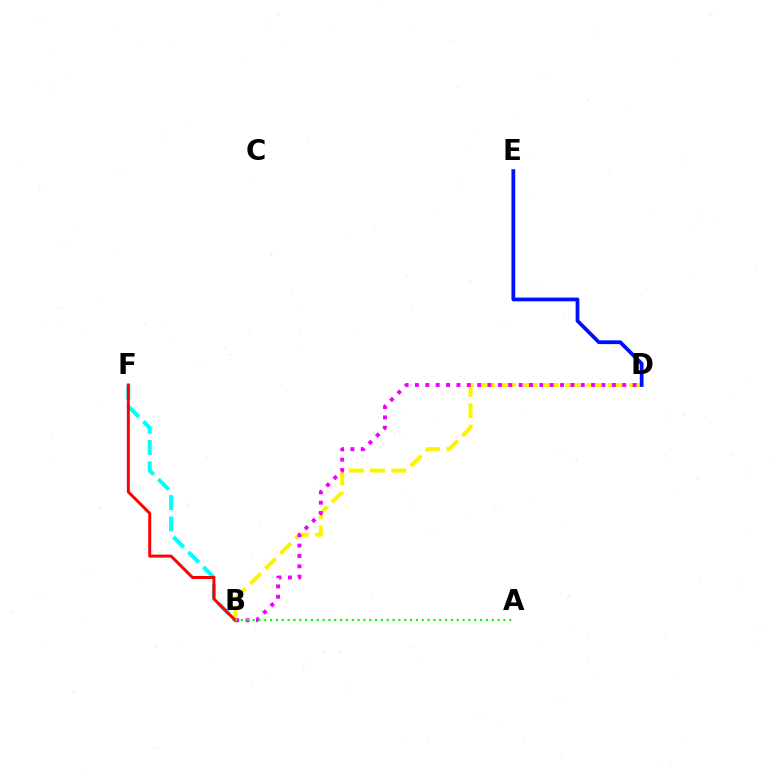{('B', 'F'): [{'color': '#00fff6', 'line_style': 'dashed', 'thickness': 2.9}, {'color': '#ff0000', 'line_style': 'solid', 'thickness': 2.14}], ('B', 'D'): [{'color': '#fcf500', 'line_style': 'dashed', 'thickness': 2.89}, {'color': '#ee00ff', 'line_style': 'dotted', 'thickness': 2.82}], ('D', 'E'): [{'color': '#0010ff', 'line_style': 'solid', 'thickness': 2.71}], ('A', 'B'): [{'color': '#08ff00', 'line_style': 'dotted', 'thickness': 1.58}]}